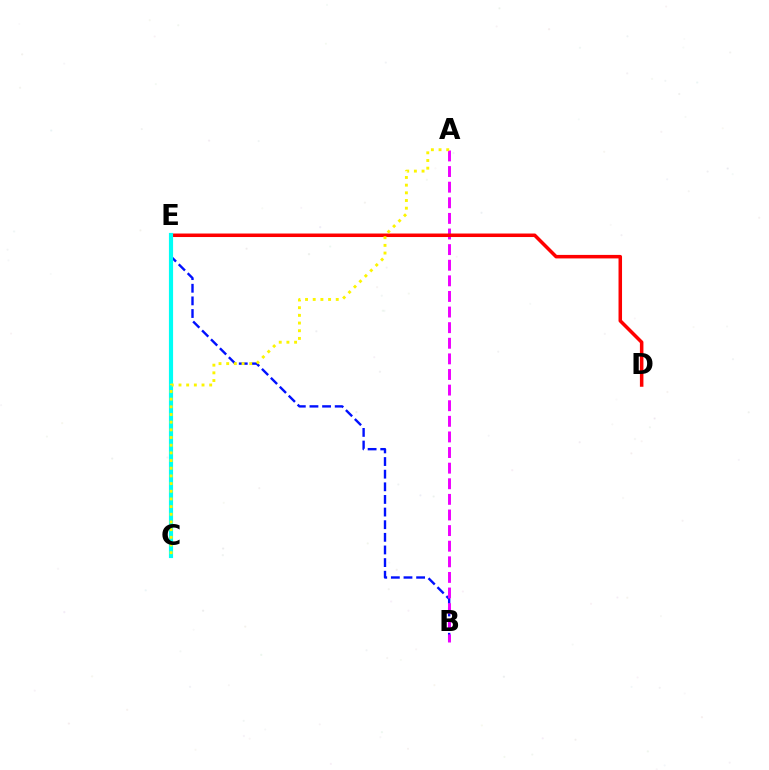{('B', 'E'): [{'color': '#0010ff', 'line_style': 'dashed', 'thickness': 1.72}], ('C', 'E'): [{'color': '#08ff00', 'line_style': 'dashed', 'thickness': 1.77}, {'color': '#00fff6', 'line_style': 'solid', 'thickness': 2.99}], ('A', 'B'): [{'color': '#ee00ff', 'line_style': 'dashed', 'thickness': 2.12}], ('D', 'E'): [{'color': '#ff0000', 'line_style': 'solid', 'thickness': 2.53}], ('A', 'C'): [{'color': '#fcf500', 'line_style': 'dotted', 'thickness': 2.09}]}